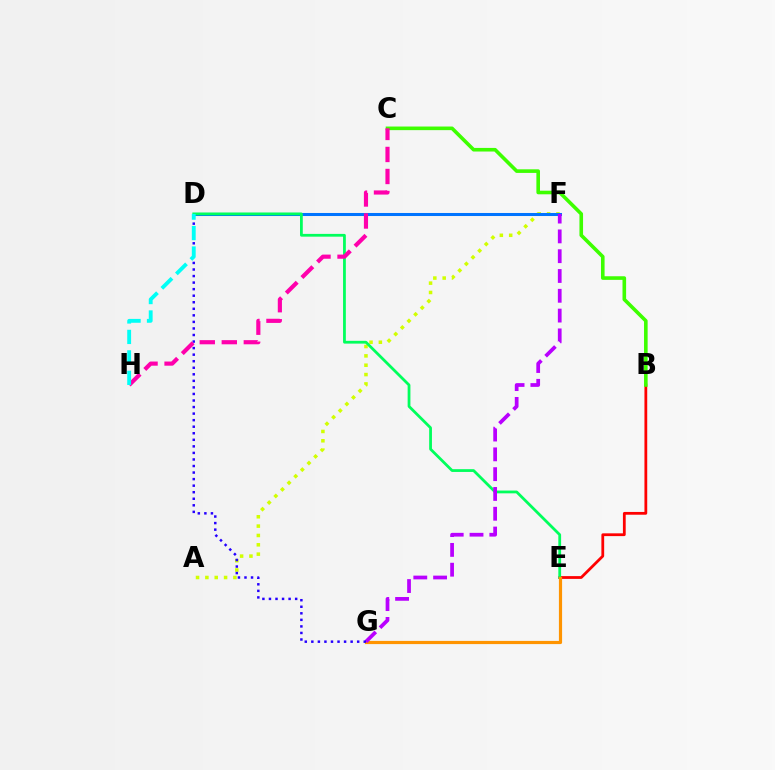{('A', 'F'): [{'color': '#d1ff00', 'line_style': 'dotted', 'thickness': 2.54}], ('B', 'E'): [{'color': '#ff0000', 'line_style': 'solid', 'thickness': 2.0}], ('D', 'F'): [{'color': '#0074ff', 'line_style': 'solid', 'thickness': 2.19}], ('D', 'E'): [{'color': '#00ff5c', 'line_style': 'solid', 'thickness': 2.0}], ('E', 'G'): [{'color': '#ff9400', 'line_style': 'solid', 'thickness': 2.29}], ('F', 'G'): [{'color': '#b900ff', 'line_style': 'dashed', 'thickness': 2.69}], ('D', 'G'): [{'color': '#2500ff', 'line_style': 'dotted', 'thickness': 1.78}], ('B', 'C'): [{'color': '#3dff00', 'line_style': 'solid', 'thickness': 2.59}], ('C', 'H'): [{'color': '#ff00ac', 'line_style': 'dashed', 'thickness': 2.99}], ('D', 'H'): [{'color': '#00fff6', 'line_style': 'dashed', 'thickness': 2.78}]}